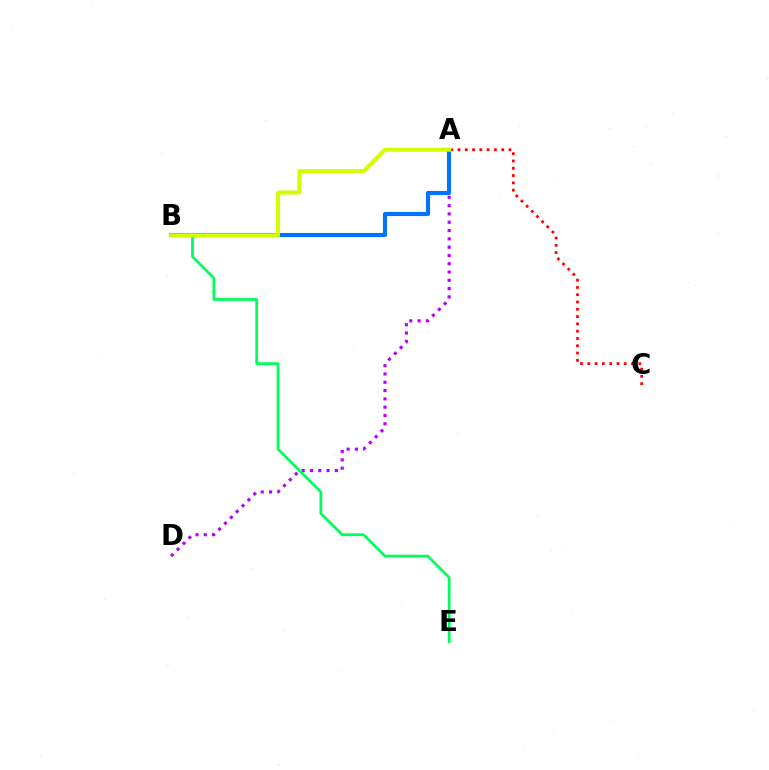{('A', 'D'): [{'color': '#b900ff', 'line_style': 'dotted', 'thickness': 2.25}], ('B', 'E'): [{'color': '#00ff5c', 'line_style': 'solid', 'thickness': 1.99}], ('A', 'B'): [{'color': '#0074ff', 'line_style': 'solid', 'thickness': 2.95}, {'color': '#d1ff00', 'line_style': 'solid', 'thickness': 2.89}], ('A', 'C'): [{'color': '#ff0000', 'line_style': 'dotted', 'thickness': 1.98}]}